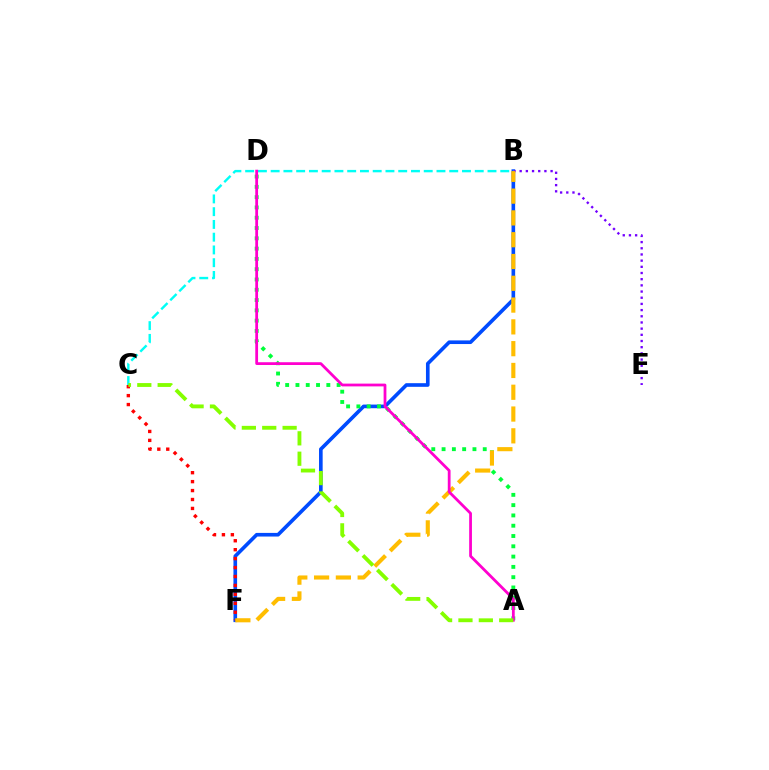{('B', 'F'): [{'color': '#004bff', 'line_style': 'solid', 'thickness': 2.62}, {'color': '#ffbd00', 'line_style': 'dashed', 'thickness': 2.96}], ('C', 'F'): [{'color': '#ff0000', 'line_style': 'dotted', 'thickness': 2.43}], ('B', 'E'): [{'color': '#7200ff', 'line_style': 'dotted', 'thickness': 1.68}], ('A', 'D'): [{'color': '#00ff39', 'line_style': 'dotted', 'thickness': 2.8}, {'color': '#ff00cf', 'line_style': 'solid', 'thickness': 2.0}], ('B', 'C'): [{'color': '#00fff6', 'line_style': 'dashed', 'thickness': 1.73}], ('A', 'C'): [{'color': '#84ff00', 'line_style': 'dashed', 'thickness': 2.77}]}